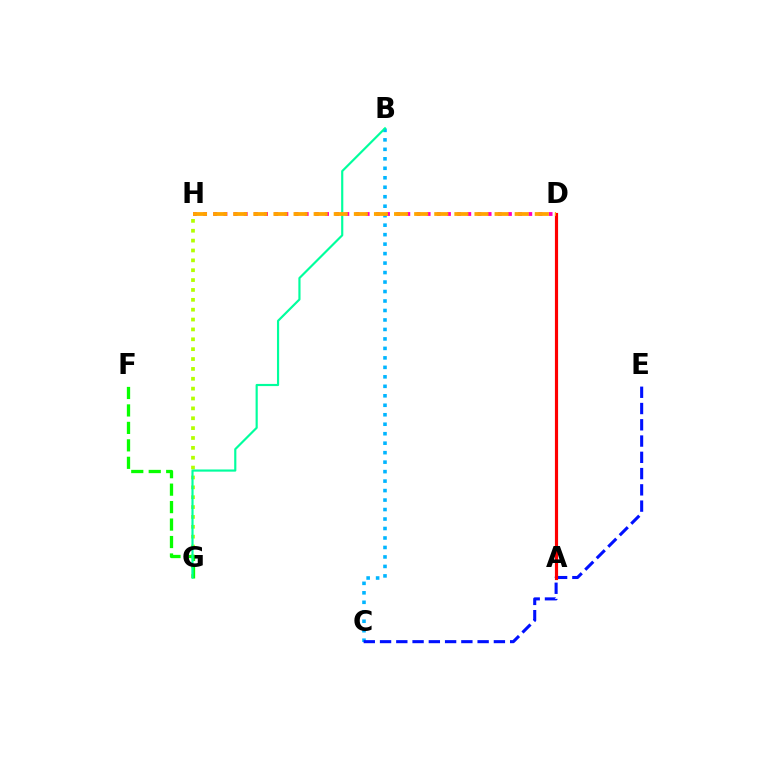{('A', 'D'): [{'color': '#9b00ff', 'line_style': 'dotted', 'thickness': 2.14}, {'color': '#ff0000', 'line_style': 'solid', 'thickness': 2.28}], ('G', 'H'): [{'color': '#b3ff00', 'line_style': 'dotted', 'thickness': 2.68}], ('D', 'H'): [{'color': '#ff00bd', 'line_style': 'dotted', 'thickness': 2.76}, {'color': '#ffa500', 'line_style': 'dashed', 'thickness': 2.73}], ('B', 'C'): [{'color': '#00b5ff', 'line_style': 'dotted', 'thickness': 2.58}], ('C', 'E'): [{'color': '#0010ff', 'line_style': 'dashed', 'thickness': 2.21}], ('F', 'G'): [{'color': '#08ff00', 'line_style': 'dashed', 'thickness': 2.37}], ('B', 'G'): [{'color': '#00ff9d', 'line_style': 'solid', 'thickness': 1.56}]}